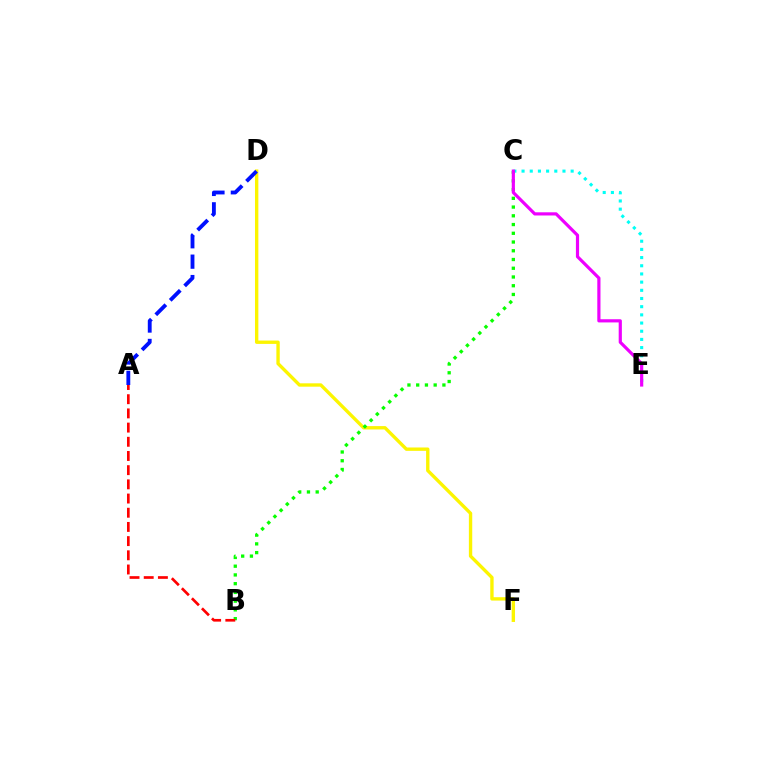{('D', 'F'): [{'color': '#fcf500', 'line_style': 'solid', 'thickness': 2.42}], ('C', 'E'): [{'color': '#00fff6', 'line_style': 'dotted', 'thickness': 2.22}, {'color': '#ee00ff', 'line_style': 'solid', 'thickness': 2.29}], ('A', 'D'): [{'color': '#0010ff', 'line_style': 'dashed', 'thickness': 2.77}], ('B', 'C'): [{'color': '#08ff00', 'line_style': 'dotted', 'thickness': 2.37}], ('A', 'B'): [{'color': '#ff0000', 'line_style': 'dashed', 'thickness': 1.93}]}